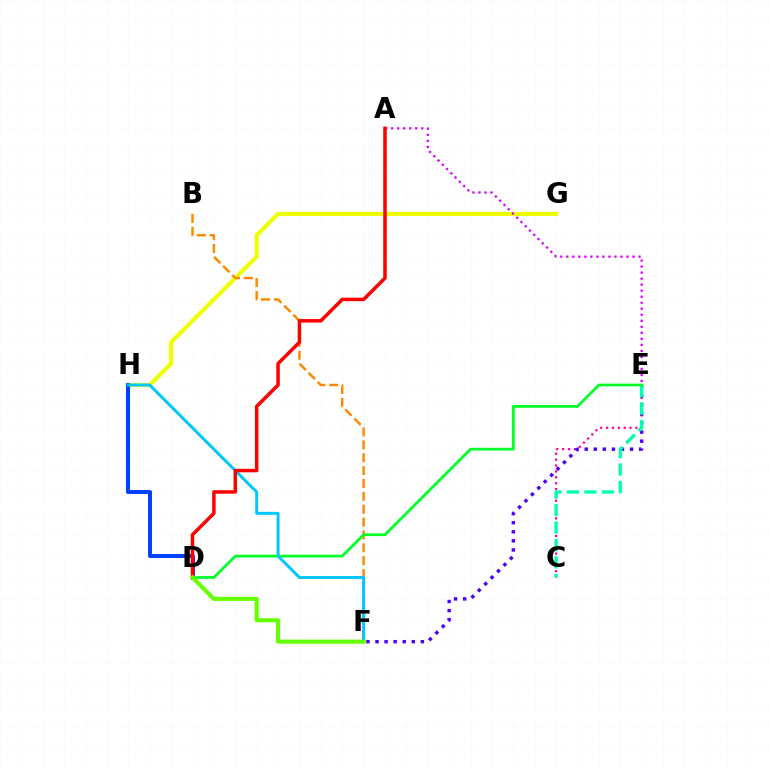{('C', 'E'): [{'color': '#ff00a0', 'line_style': 'dotted', 'thickness': 1.59}, {'color': '#00ffaf', 'line_style': 'dashed', 'thickness': 2.37}], ('E', 'F'): [{'color': '#4f00ff', 'line_style': 'dotted', 'thickness': 2.46}], ('G', 'H'): [{'color': '#eeff00', 'line_style': 'solid', 'thickness': 2.95}], ('B', 'F'): [{'color': '#ff8800', 'line_style': 'dashed', 'thickness': 1.75}], ('A', 'E'): [{'color': '#d600ff', 'line_style': 'dotted', 'thickness': 1.64}], ('D', 'H'): [{'color': '#003fff', 'line_style': 'solid', 'thickness': 2.85}], ('D', 'E'): [{'color': '#00ff27', 'line_style': 'solid', 'thickness': 1.97}], ('F', 'H'): [{'color': '#00c7ff', 'line_style': 'solid', 'thickness': 2.13}], ('A', 'D'): [{'color': '#ff0000', 'line_style': 'solid', 'thickness': 2.52}], ('D', 'F'): [{'color': '#66ff00', 'line_style': 'solid', 'thickness': 2.95}]}